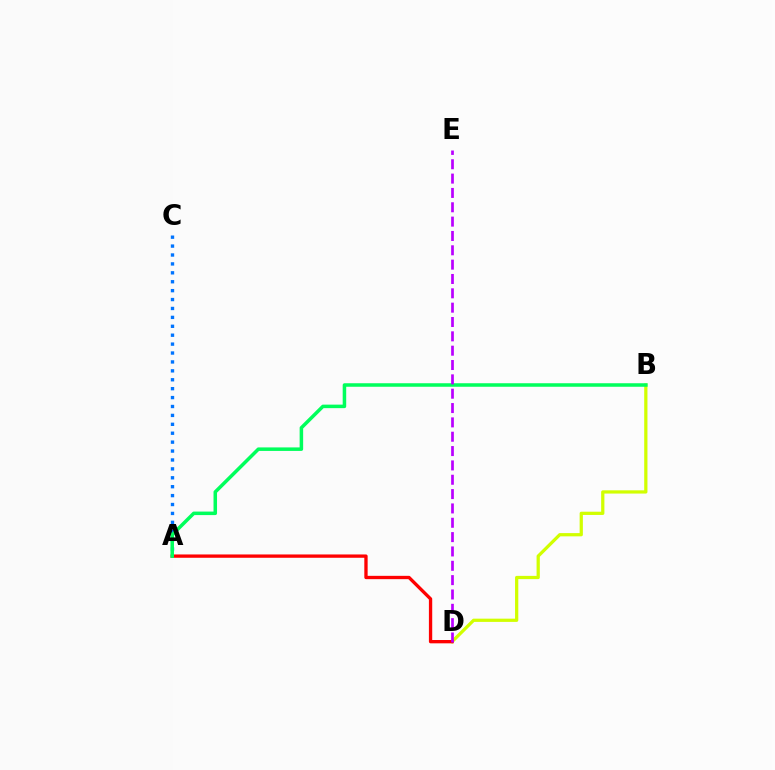{('A', 'C'): [{'color': '#0074ff', 'line_style': 'dotted', 'thickness': 2.42}], ('B', 'D'): [{'color': '#d1ff00', 'line_style': 'solid', 'thickness': 2.33}], ('A', 'D'): [{'color': '#ff0000', 'line_style': 'solid', 'thickness': 2.39}], ('A', 'B'): [{'color': '#00ff5c', 'line_style': 'solid', 'thickness': 2.53}], ('D', 'E'): [{'color': '#b900ff', 'line_style': 'dashed', 'thickness': 1.95}]}